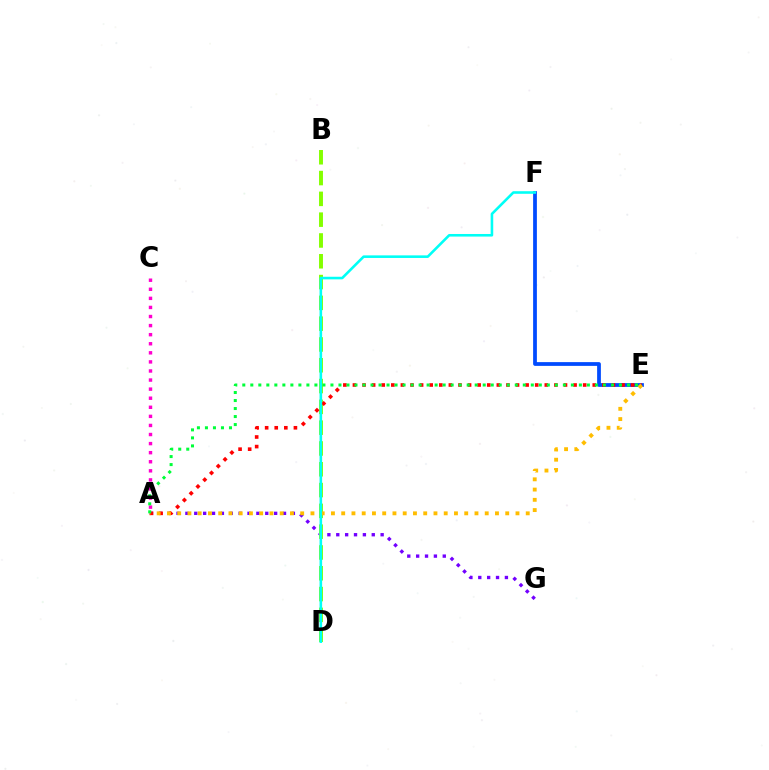{('A', 'G'): [{'color': '#7200ff', 'line_style': 'dotted', 'thickness': 2.41}], ('A', 'C'): [{'color': '#ff00cf', 'line_style': 'dotted', 'thickness': 2.47}], ('B', 'D'): [{'color': '#84ff00', 'line_style': 'dashed', 'thickness': 2.83}], ('E', 'F'): [{'color': '#004bff', 'line_style': 'solid', 'thickness': 2.71}], ('A', 'E'): [{'color': '#ff0000', 'line_style': 'dotted', 'thickness': 2.61}, {'color': '#ffbd00', 'line_style': 'dotted', 'thickness': 2.79}, {'color': '#00ff39', 'line_style': 'dotted', 'thickness': 2.18}], ('D', 'F'): [{'color': '#00fff6', 'line_style': 'solid', 'thickness': 1.86}]}